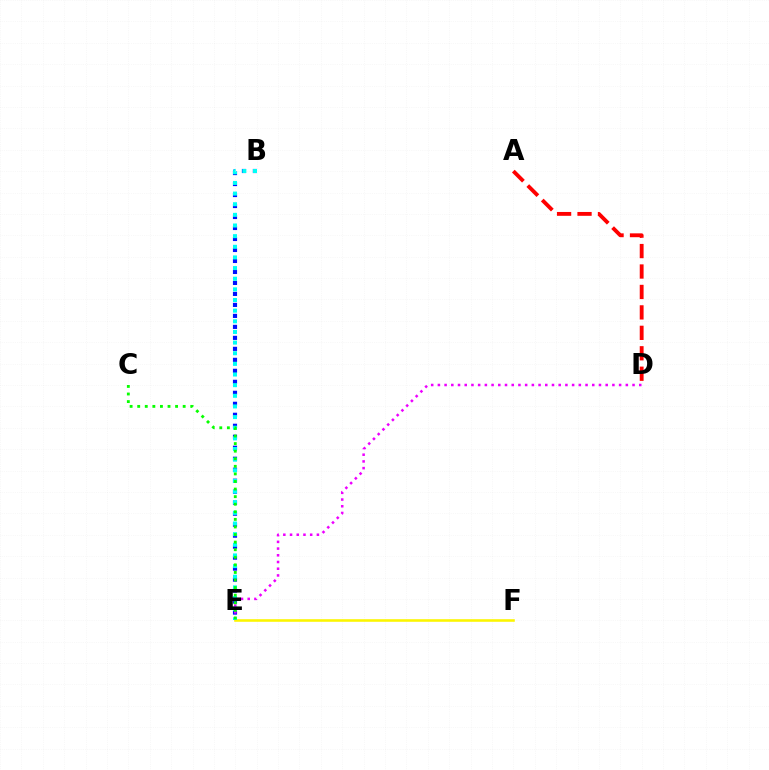{('B', 'E'): [{'color': '#0010ff', 'line_style': 'dotted', 'thickness': 2.99}, {'color': '#00fff6', 'line_style': 'dotted', 'thickness': 2.89}], ('A', 'D'): [{'color': '#ff0000', 'line_style': 'dashed', 'thickness': 2.78}], ('D', 'E'): [{'color': '#ee00ff', 'line_style': 'dotted', 'thickness': 1.82}], ('E', 'F'): [{'color': '#fcf500', 'line_style': 'solid', 'thickness': 1.86}], ('C', 'E'): [{'color': '#08ff00', 'line_style': 'dotted', 'thickness': 2.06}]}